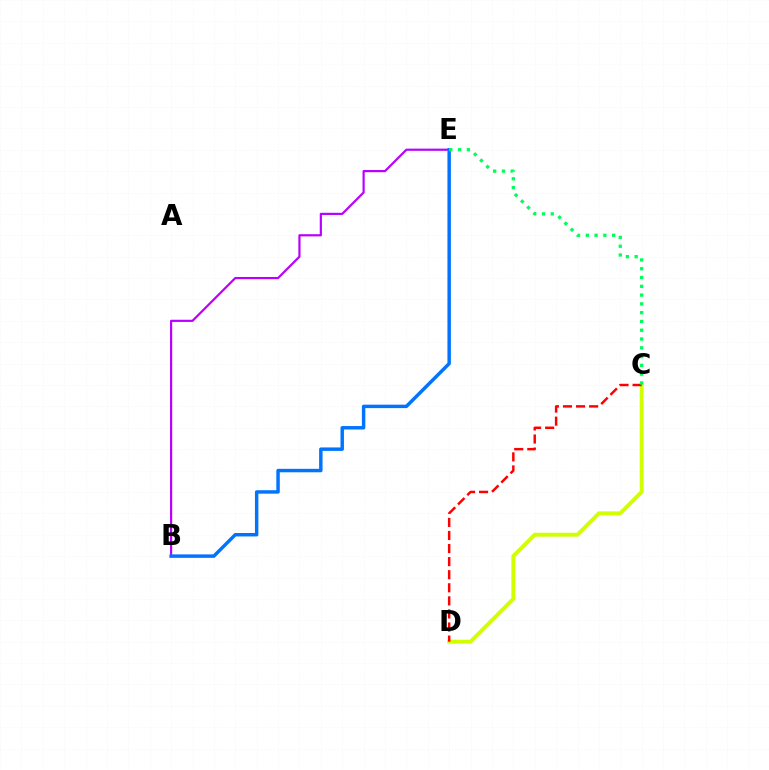{('B', 'E'): [{'color': '#b900ff', 'line_style': 'solid', 'thickness': 1.57}, {'color': '#0074ff', 'line_style': 'solid', 'thickness': 2.48}], ('C', 'D'): [{'color': '#d1ff00', 'line_style': 'solid', 'thickness': 2.83}, {'color': '#ff0000', 'line_style': 'dashed', 'thickness': 1.78}], ('C', 'E'): [{'color': '#00ff5c', 'line_style': 'dotted', 'thickness': 2.39}]}